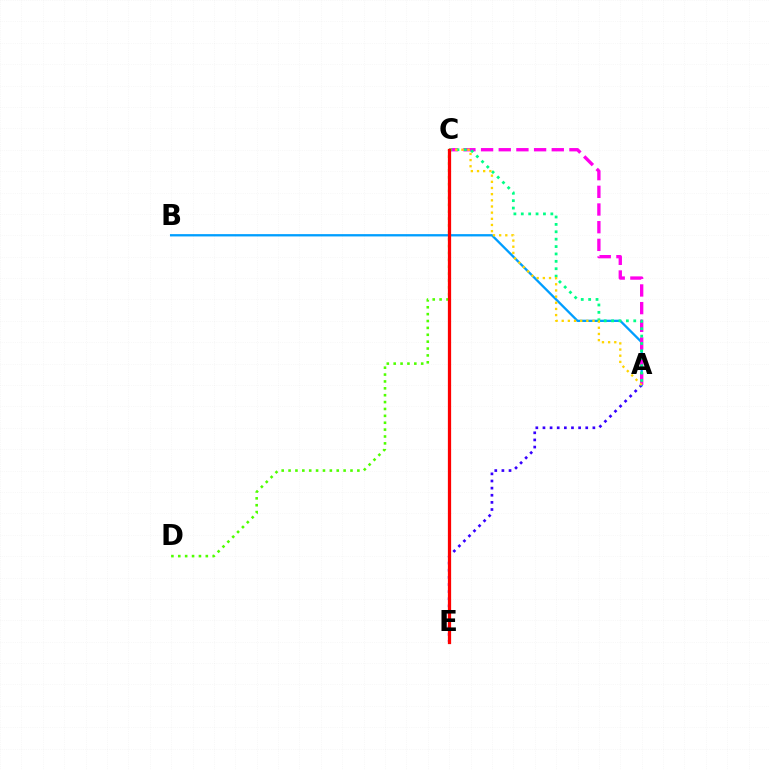{('A', 'E'): [{'color': '#3700ff', 'line_style': 'dotted', 'thickness': 1.94}], ('A', 'B'): [{'color': '#009eff', 'line_style': 'solid', 'thickness': 1.66}], ('A', 'C'): [{'color': '#ff00ed', 'line_style': 'dashed', 'thickness': 2.4}, {'color': '#00ff86', 'line_style': 'dotted', 'thickness': 2.01}, {'color': '#ffd500', 'line_style': 'dotted', 'thickness': 1.67}], ('C', 'D'): [{'color': '#4fff00', 'line_style': 'dotted', 'thickness': 1.87}], ('C', 'E'): [{'color': '#ff0000', 'line_style': 'solid', 'thickness': 2.34}]}